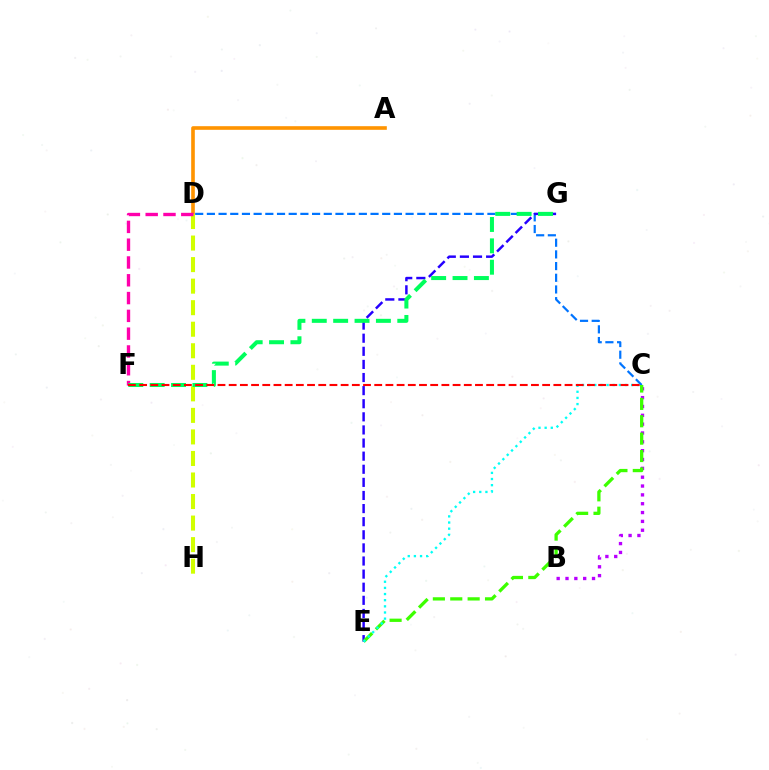{('A', 'D'): [{'color': '#ff9400', 'line_style': 'solid', 'thickness': 2.62}], ('B', 'C'): [{'color': '#b900ff', 'line_style': 'dotted', 'thickness': 2.4}], ('C', 'D'): [{'color': '#0074ff', 'line_style': 'dashed', 'thickness': 1.59}], ('E', 'G'): [{'color': '#2500ff', 'line_style': 'dashed', 'thickness': 1.78}], ('C', 'E'): [{'color': '#3dff00', 'line_style': 'dashed', 'thickness': 2.36}, {'color': '#00fff6', 'line_style': 'dotted', 'thickness': 1.67}], ('D', 'H'): [{'color': '#d1ff00', 'line_style': 'dashed', 'thickness': 2.93}], ('D', 'F'): [{'color': '#ff00ac', 'line_style': 'dashed', 'thickness': 2.42}], ('F', 'G'): [{'color': '#00ff5c', 'line_style': 'dashed', 'thickness': 2.9}], ('C', 'F'): [{'color': '#ff0000', 'line_style': 'dashed', 'thickness': 1.52}]}